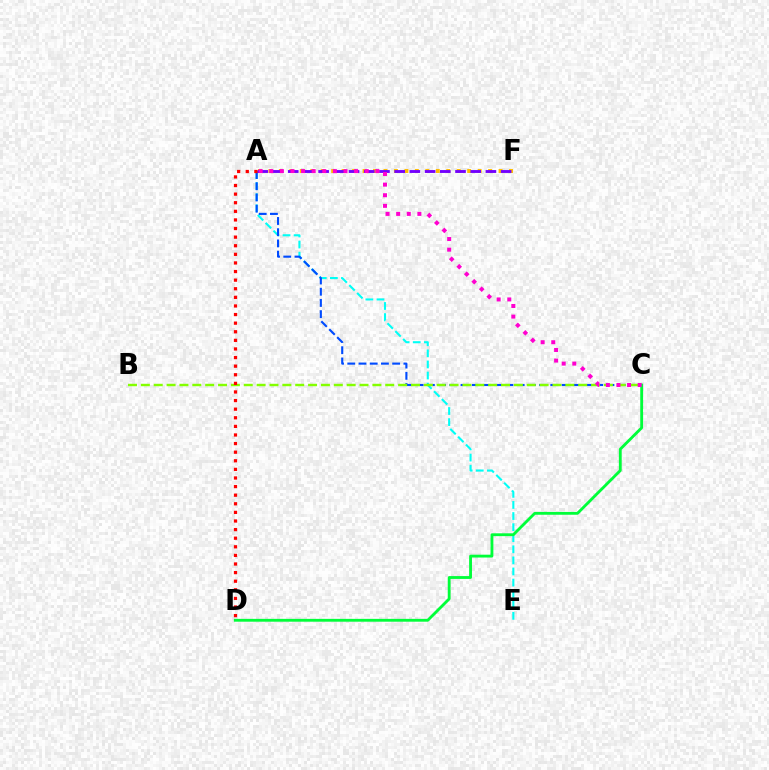{('A', 'E'): [{'color': '#00fff6', 'line_style': 'dashed', 'thickness': 1.51}], ('A', 'F'): [{'color': '#ffbd00', 'line_style': 'dotted', 'thickness': 2.84}, {'color': '#7200ff', 'line_style': 'dashed', 'thickness': 2.07}], ('A', 'C'): [{'color': '#004bff', 'line_style': 'dashed', 'thickness': 1.52}, {'color': '#ff00cf', 'line_style': 'dotted', 'thickness': 2.88}], ('B', 'C'): [{'color': '#84ff00', 'line_style': 'dashed', 'thickness': 1.75}], ('C', 'D'): [{'color': '#00ff39', 'line_style': 'solid', 'thickness': 2.04}], ('A', 'D'): [{'color': '#ff0000', 'line_style': 'dotted', 'thickness': 2.34}]}